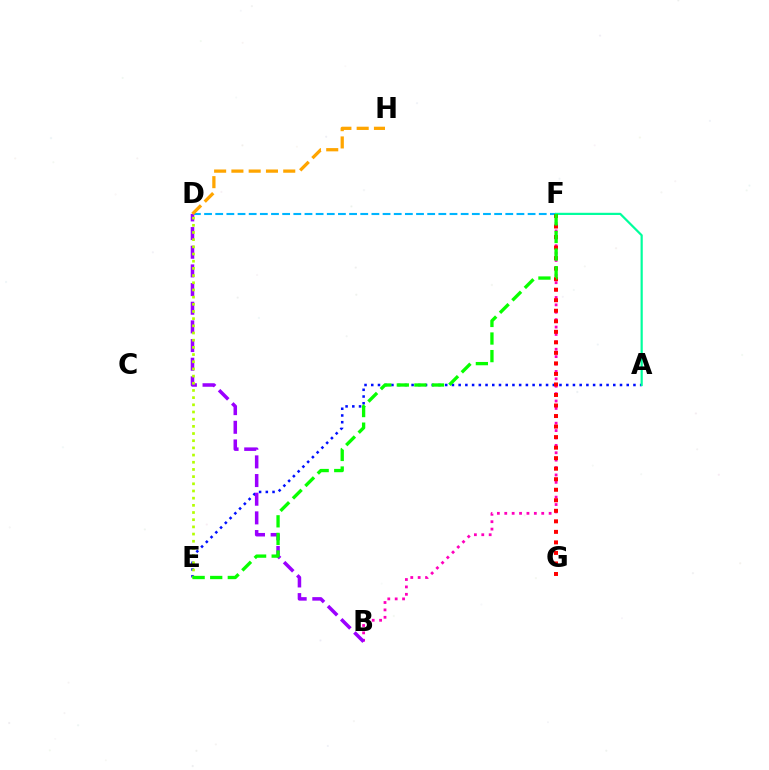{('D', 'F'): [{'color': '#00b5ff', 'line_style': 'dashed', 'thickness': 1.52}], ('A', 'E'): [{'color': '#0010ff', 'line_style': 'dotted', 'thickness': 1.83}], ('B', 'F'): [{'color': '#ff00bd', 'line_style': 'dotted', 'thickness': 2.01}], ('A', 'F'): [{'color': '#00ff9d', 'line_style': 'solid', 'thickness': 1.58}], ('B', 'D'): [{'color': '#9b00ff', 'line_style': 'dashed', 'thickness': 2.54}], ('D', 'E'): [{'color': '#b3ff00', 'line_style': 'dotted', 'thickness': 1.95}], ('F', 'G'): [{'color': '#ff0000', 'line_style': 'dotted', 'thickness': 2.86}], ('D', 'H'): [{'color': '#ffa500', 'line_style': 'dashed', 'thickness': 2.35}], ('E', 'F'): [{'color': '#08ff00', 'line_style': 'dashed', 'thickness': 2.39}]}